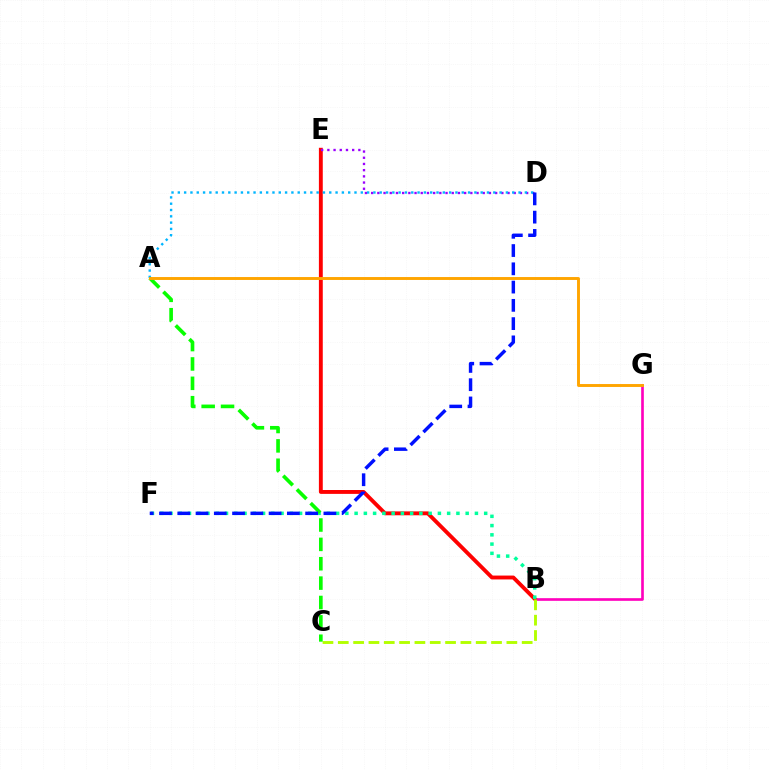{('B', 'G'): [{'color': '#ff00bd', 'line_style': 'solid', 'thickness': 1.91}], ('B', 'E'): [{'color': '#ff0000', 'line_style': 'solid', 'thickness': 2.79}], ('D', 'E'): [{'color': '#9b00ff', 'line_style': 'dotted', 'thickness': 1.68}], ('B', 'C'): [{'color': '#b3ff00', 'line_style': 'dashed', 'thickness': 2.08}], ('B', 'F'): [{'color': '#00ff9d', 'line_style': 'dotted', 'thickness': 2.51}], ('A', 'D'): [{'color': '#00b5ff', 'line_style': 'dotted', 'thickness': 1.71}], ('A', 'C'): [{'color': '#08ff00', 'line_style': 'dashed', 'thickness': 2.63}], ('D', 'F'): [{'color': '#0010ff', 'line_style': 'dashed', 'thickness': 2.48}], ('A', 'G'): [{'color': '#ffa500', 'line_style': 'solid', 'thickness': 2.1}]}